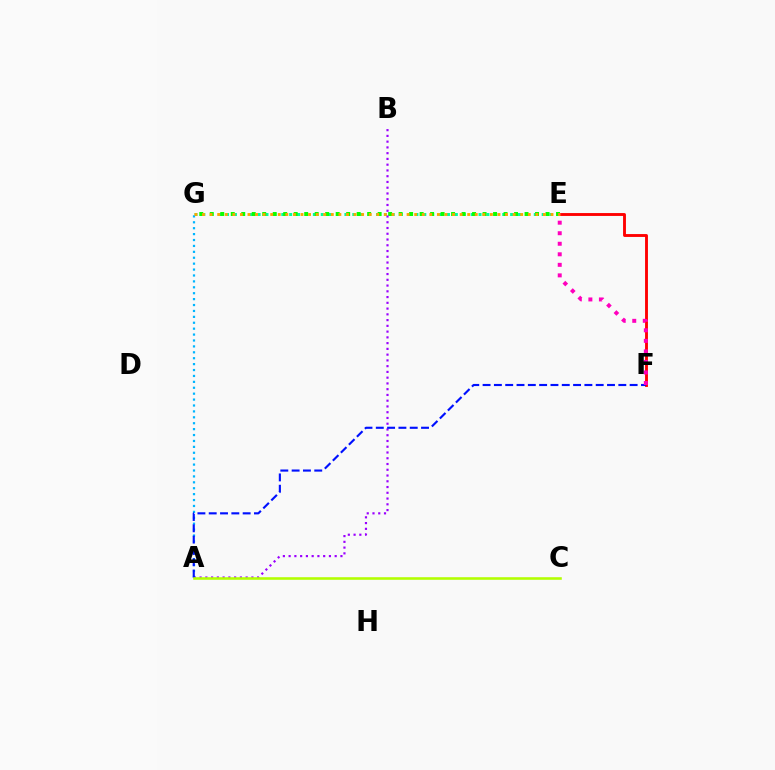{('E', 'G'): [{'color': '#00ff9d', 'line_style': 'dotted', 'thickness': 2.14}, {'color': '#08ff00', 'line_style': 'dotted', 'thickness': 2.85}, {'color': '#ffa500', 'line_style': 'dotted', 'thickness': 2.06}], ('A', 'G'): [{'color': '#00b5ff', 'line_style': 'dotted', 'thickness': 1.61}], ('E', 'F'): [{'color': '#ff0000', 'line_style': 'solid', 'thickness': 2.07}, {'color': '#ff00bd', 'line_style': 'dotted', 'thickness': 2.86}], ('A', 'B'): [{'color': '#9b00ff', 'line_style': 'dotted', 'thickness': 1.56}], ('A', 'F'): [{'color': '#0010ff', 'line_style': 'dashed', 'thickness': 1.54}], ('A', 'C'): [{'color': '#b3ff00', 'line_style': 'solid', 'thickness': 1.86}]}